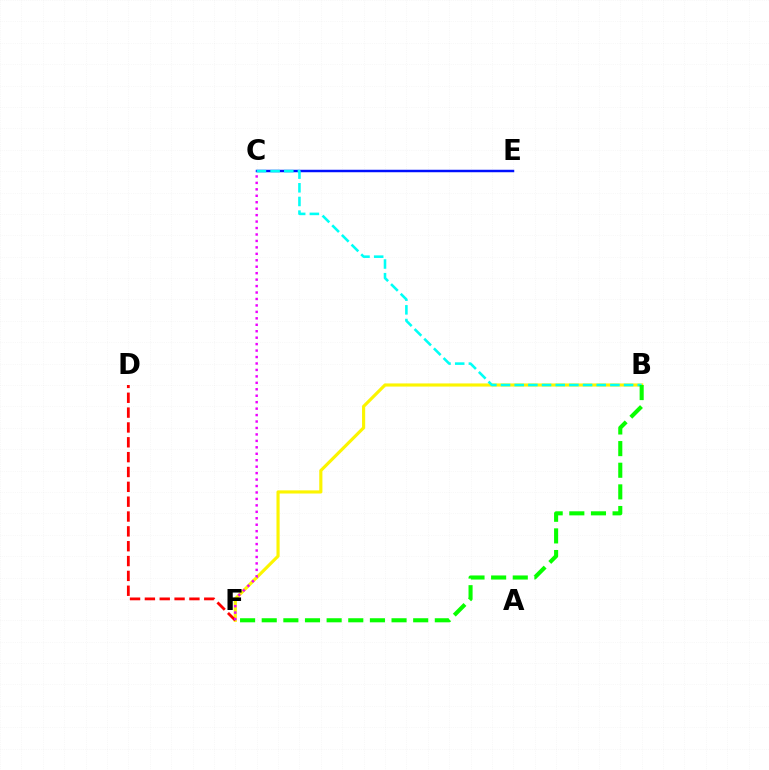{('B', 'F'): [{'color': '#fcf500', 'line_style': 'solid', 'thickness': 2.27}, {'color': '#08ff00', 'line_style': 'dashed', 'thickness': 2.94}], ('C', 'E'): [{'color': '#0010ff', 'line_style': 'solid', 'thickness': 1.78}], ('D', 'F'): [{'color': '#ff0000', 'line_style': 'dashed', 'thickness': 2.02}], ('B', 'C'): [{'color': '#00fff6', 'line_style': 'dashed', 'thickness': 1.86}], ('C', 'F'): [{'color': '#ee00ff', 'line_style': 'dotted', 'thickness': 1.75}]}